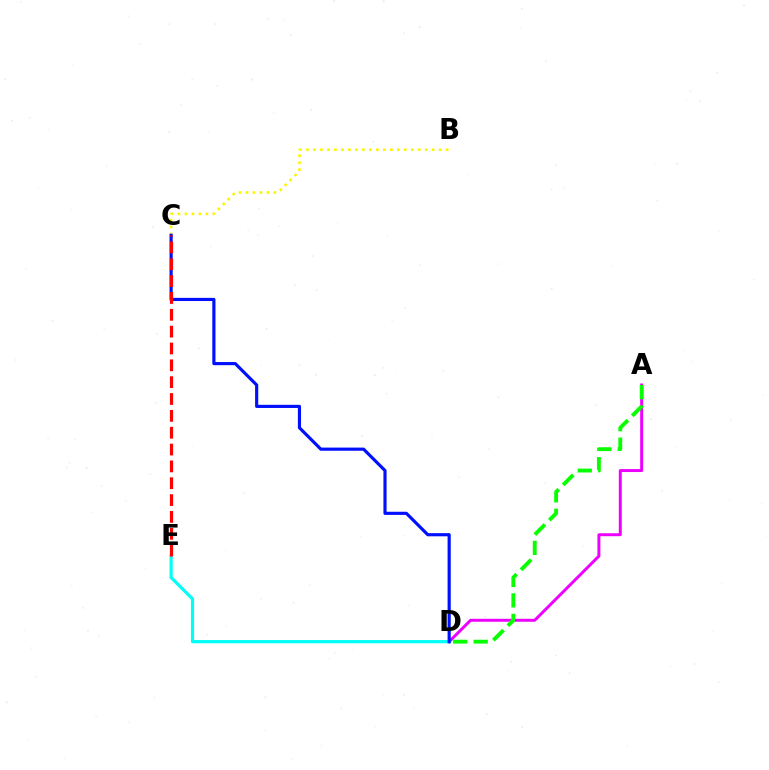{('A', 'D'): [{'color': '#ee00ff', 'line_style': 'solid', 'thickness': 2.14}, {'color': '#08ff00', 'line_style': 'dashed', 'thickness': 2.78}], ('B', 'C'): [{'color': '#fcf500', 'line_style': 'dotted', 'thickness': 1.9}], ('D', 'E'): [{'color': '#00fff6', 'line_style': 'solid', 'thickness': 2.29}], ('C', 'D'): [{'color': '#0010ff', 'line_style': 'solid', 'thickness': 2.27}], ('C', 'E'): [{'color': '#ff0000', 'line_style': 'dashed', 'thickness': 2.29}]}